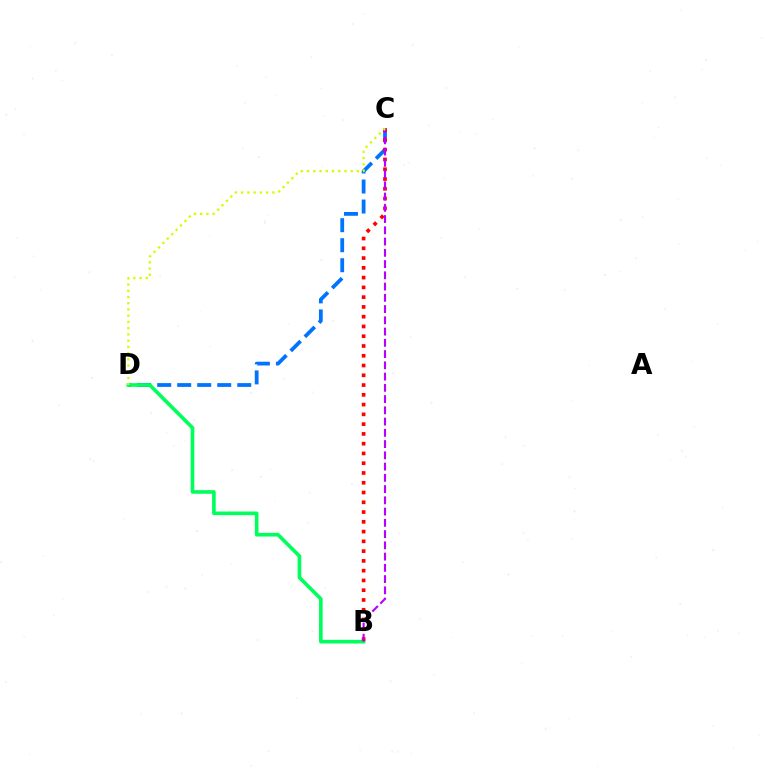{('C', 'D'): [{'color': '#0074ff', 'line_style': 'dashed', 'thickness': 2.72}, {'color': '#d1ff00', 'line_style': 'dotted', 'thickness': 1.69}], ('B', 'D'): [{'color': '#00ff5c', 'line_style': 'solid', 'thickness': 2.61}], ('B', 'C'): [{'color': '#ff0000', 'line_style': 'dotted', 'thickness': 2.65}, {'color': '#b900ff', 'line_style': 'dashed', 'thickness': 1.53}]}